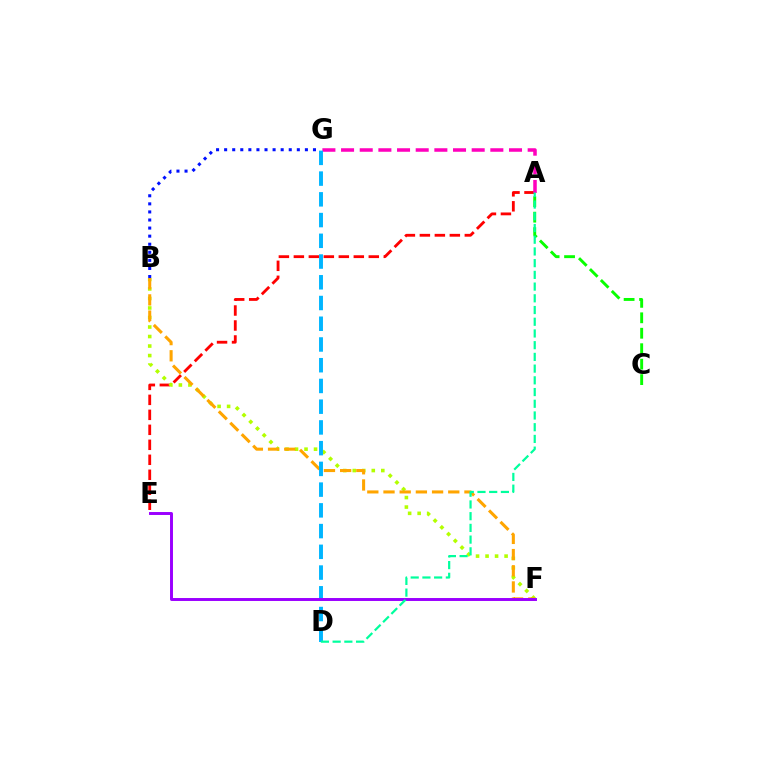{('A', 'E'): [{'color': '#ff0000', 'line_style': 'dashed', 'thickness': 2.04}], ('A', 'G'): [{'color': '#ff00bd', 'line_style': 'dashed', 'thickness': 2.54}], ('B', 'F'): [{'color': '#b3ff00', 'line_style': 'dotted', 'thickness': 2.59}, {'color': '#ffa500', 'line_style': 'dashed', 'thickness': 2.2}], ('B', 'G'): [{'color': '#0010ff', 'line_style': 'dotted', 'thickness': 2.19}], ('D', 'G'): [{'color': '#00b5ff', 'line_style': 'dashed', 'thickness': 2.82}], ('E', 'F'): [{'color': '#9b00ff', 'line_style': 'solid', 'thickness': 2.12}], ('A', 'C'): [{'color': '#08ff00', 'line_style': 'dashed', 'thickness': 2.1}], ('A', 'D'): [{'color': '#00ff9d', 'line_style': 'dashed', 'thickness': 1.59}]}